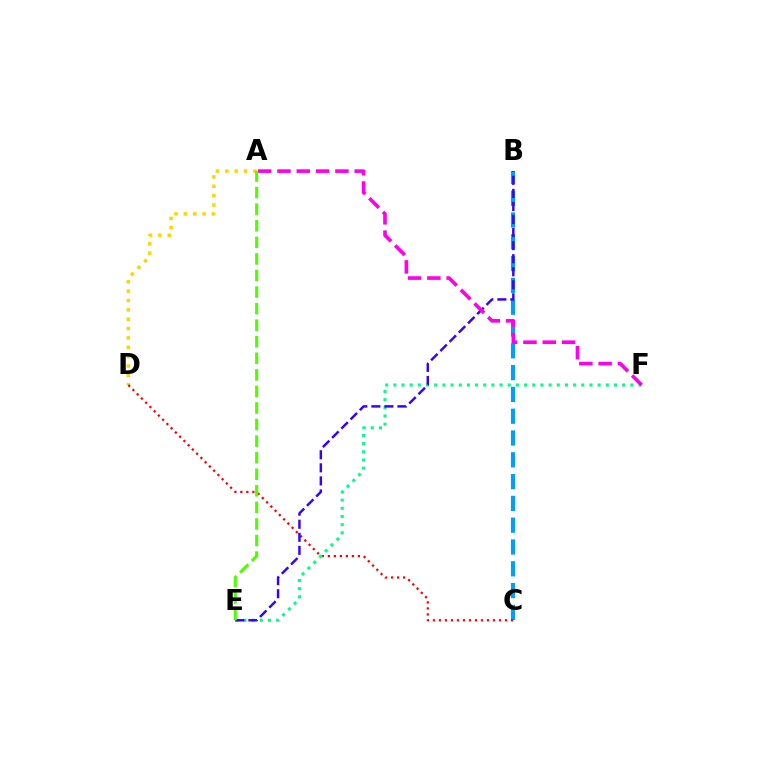{('A', 'D'): [{'color': '#ffd500', 'line_style': 'dotted', 'thickness': 2.54}], ('B', 'C'): [{'color': '#009eff', 'line_style': 'dashed', 'thickness': 2.96}], ('C', 'D'): [{'color': '#ff0000', 'line_style': 'dotted', 'thickness': 1.63}], ('E', 'F'): [{'color': '#00ff86', 'line_style': 'dotted', 'thickness': 2.22}], ('B', 'E'): [{'color': '#3700ff', 'line_style': 'dashed', 'thickness': 1.77}], ('A', 'F'): [{'color': '#ff00ed', 'line_style': 'dashed', 'thickness': 2.62}], ('A', 'E'): [{'color': '#4fff00', 'line_style': 'dashed', 'thickness': 2.25}]}